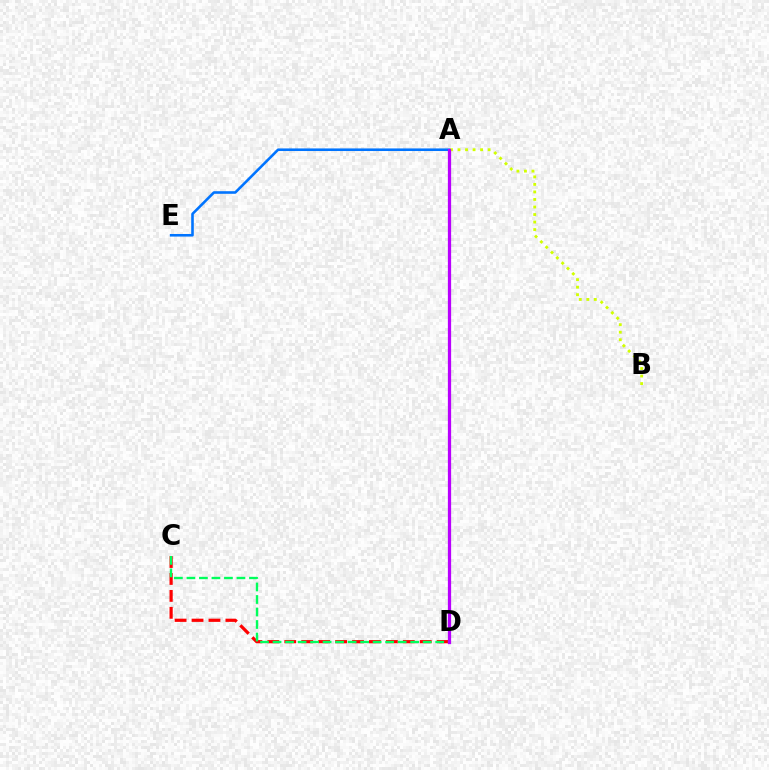{('A', 'E'): [{'color': '#0074ff', 'line_style': 'solid', 'thickness': 1.87}], ('C', 'D'): [{'color': '#ff0000', 'line_style': 'dashed', 'thickness': 2.3}, {'color': '#00ff5c', 'line_style': 'dashed', 'thickness': 1.7}], ('A', 'B'): [{'color': '#d1ff00', 'line_style': 'dotted', 'thickness': 2.05}], ('A', 'D'): [{'color': '#b900ff', 'line_style': 'solid', 'thickness': 2.34}]}